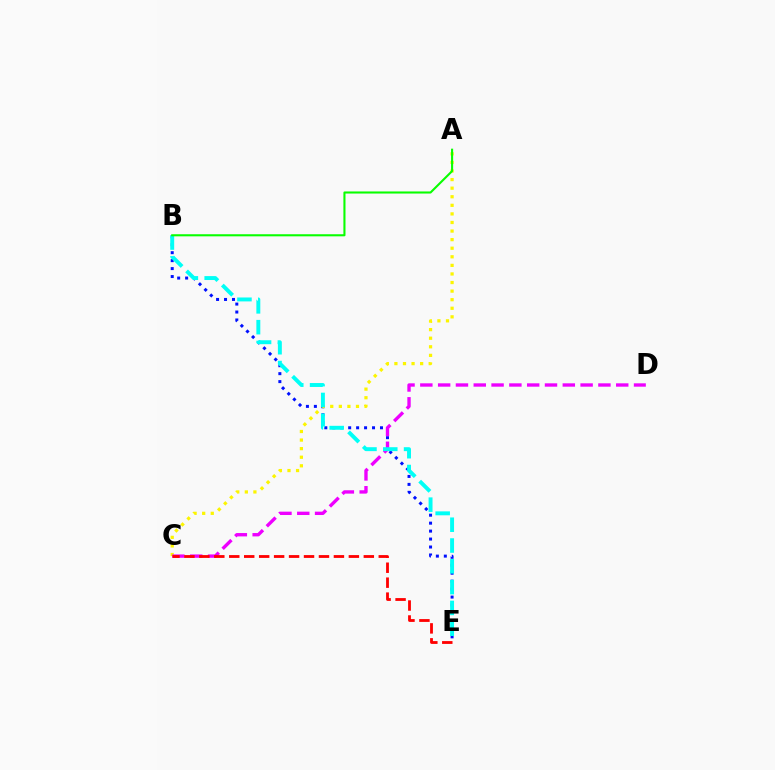{('B', 'E'): [{'color': '#0010ff', 'line_style': 'dotted', 'thickness': 2.16}, {'color': '#00fff6', 'line_style': 'dashed', 'thickness': 2.83}], ('A', 'C'): [{'color': '#fcf500', 'line_style': 'dotted', 'thickness': 2.33}], ('C', 'D'): [{'color': '#ee00ff', 'line_style': 'dashed', 'thickness': 2.42}], ('C', 'E'): [{'color': '#ff0000', 'line_style': 'dashed', 'thickness': 2.03}], ('A', 'B'): [{'color': '#08ff00', 'line_style': 'solid', 'thickness': 1.5}]}